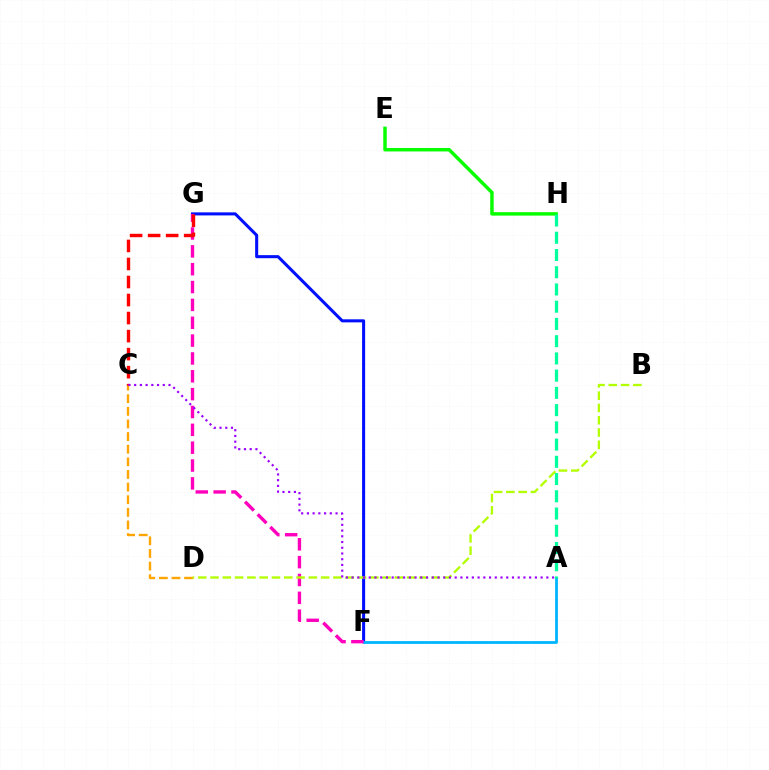{('F', 'G'): [{'color': '#0010ff', 'line_style': 'solid', 'thickness': 2.2}, {'color': '#ff00bd', 'line_style': 'dashed', 'thickness': 2.42}], ('A', 'F'): [{'color': '#00b5ff', 'line_style': 'solid', 'thickness': 2.02}], ('C', 'D'): [{'color': '#ffa500', 'line_style': 'dashed', 'thickness': 1.72}], ('E', 'H'): [{'color': '#08ff00', 'line_style': 'solid', 'thickness': 2.49}], ('B', 'D'): [{'color': '#b3ff00', 'line_style': 'dashed', 'thickness': 1.67}], ('C', 'G'): [{'color': '#ff0000', 'line_style': 'dashed', 'thickness': 2.45}], ('A', 'C'): [{'color': '#9b00ff', 'line_style': 'dotted', 'thickness': 1.56}], ('A', 'H'): [{'color': '#00ff9d', 'line_style': 'dashed', 'thickness': 2.34}]}